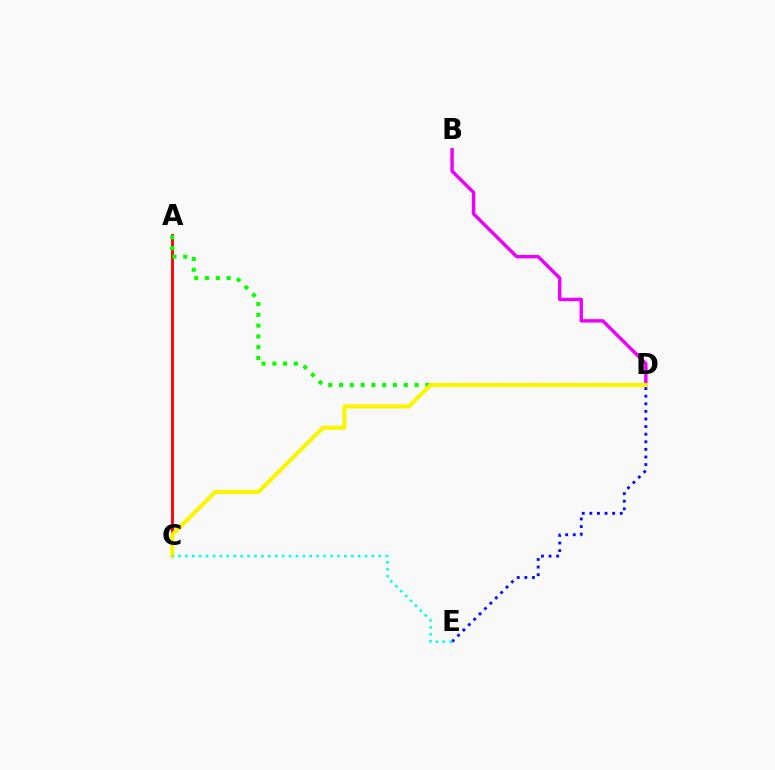{('B', 'D'): [{'color': '#ee00ff', 'line_style': 'solid', 'thickness': 2.45}], ('A', 'C'): [{'color': '#ff0000', 'line_style': 'solid', 'thickness': 2.05}], ('A', 'D'): [{'color': '#08ff00', 'line_style': 'dotted', 'thickness': 2.93}], ('D', 'E'): [{'color': '#0010ff', 'line_style': 'dotted', 'thickness': 2.06}], ('C', 'D'): [{'color': '#fcf500', 'line_style': 'solid', 'thickness': 2.97}], ('C', 'E'): [{'color': '#00fff6', 'line_style': 'dotted', 'thickness': 1.88}]}